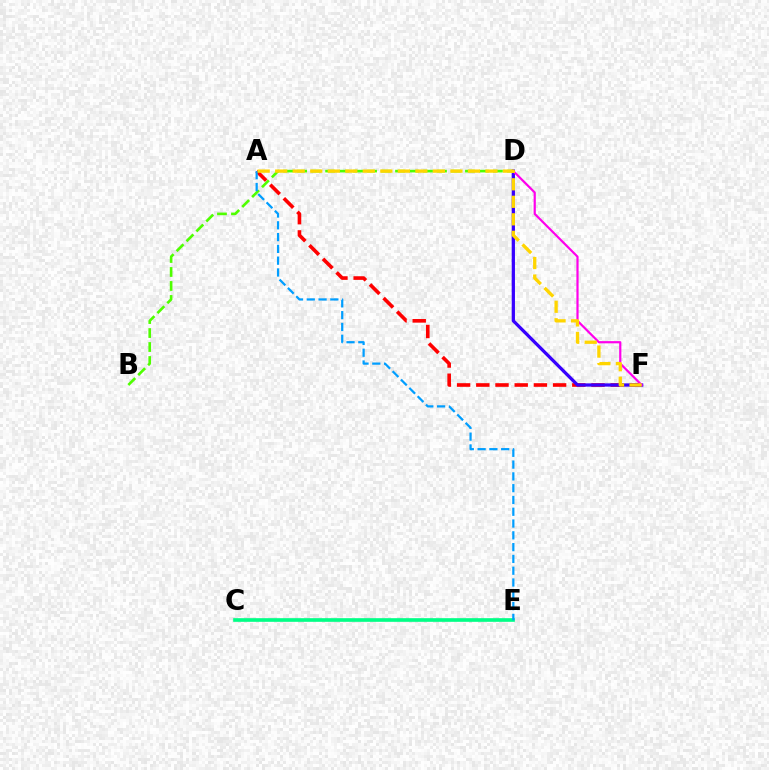{('C', 'E'): [{'color': '#00ff86', 'line_style': 'solid', 'thickness': 2.63}], ('B', 'D'): [{'color': '#4fff00', 'line_style': 'dashed', 'thickness': 1.9}], ('A', 'F'): [{'color': '#ff0000', 'line_style': 'dashed', 'thickness': 2.61}, {'color': '#ffd500', 'line_style': 'dashed', 'thickness': 2.38}], ('D', 'F'): [{'color': '#3700ff', 'line_style': 'solid', 'thickness': 2.35}, {'color': '#ff00ed', 'line_style': 'solid', 'thickness': 1.58}], ('A', 'E'): [{'color': '#009eff', 'line_style': 'dashed', 'thickness': 1.6}]}